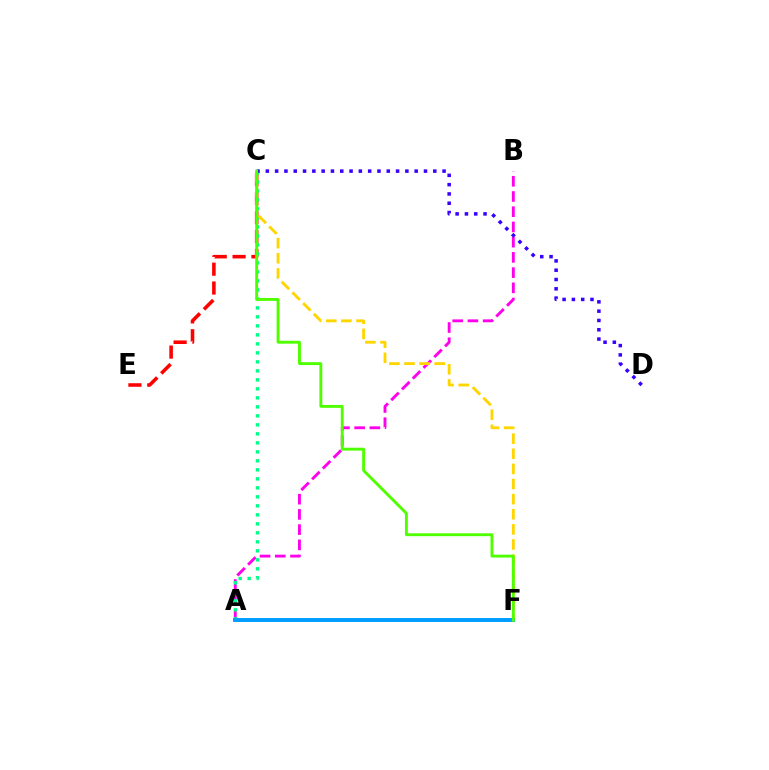{('C', 'E'): [{'color': '#ff0000', 'line_style': 'dashed', 'thickness': 2.56}], ('A', 'B'): [{'color': '#ff00ed', 'line_style': 'dashed', 'thickness': 2.07}], ('A', 'C'): [{'color': '#00ff86', 'line_style': 'dotted', 'thickness': 2.44}], ('C', 'F'): [{'color': '#ffd500', 'line_style': 'dashed', 'thickness': 2.05}, {'color': '#4fff00', 'line_style': 'solid', 'thickness': 2.08}], ('A', 'F'): [{'color': '#009eff', 'line_style': 'solid', 'thickness': 2.84}], ('C', 'D'): [{'color': '#3700ff', 'line_style': 'dotted', 'thickness': 2.53}]}